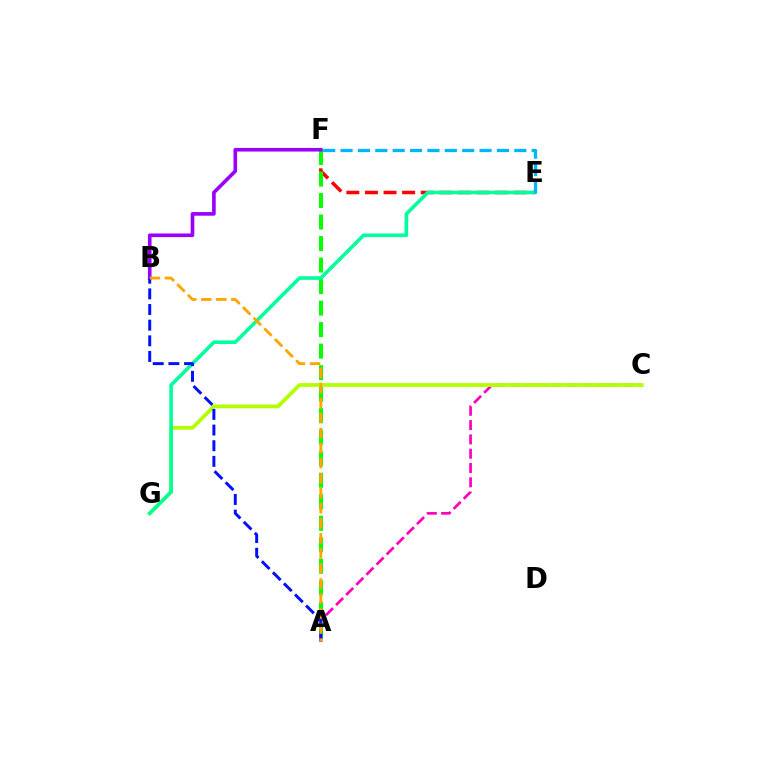{('E', 'F'): [{'color': '#ff0000', 'line_style': 'dashed', 'thickness': 2.53}, {'color': '#00b5ff', 'line_style': 'dashed', 'thickness': 2.36}], ('A', 'F'): [{'color': '#08ff00', 'line_style': 'dashed', 'thickness': 2.92}], ('A', 'C'): [{'color': '#ff00bd', 'line_style': 'dashed', 'thickness': 1.94}], ('B', 'F'): [{'color': '#9b00ff', 'line_style': 'solid', 'thickness': 2.61}], ('C', 'G'): [{'color': '#b3ff00', 'line_style': 'solid', 'thickness': 2.71}], ('E', 'G'): [{'color': '#00ff9d', 'line_style': 'solid', 'thickness': 2.59}], ('A', 'B'): [{'color': '#0010ff', 'line_style': 'dashed', 'thickness': 2.13}, {'color': '#ffa500', 'line_style': 'dashed', 'thickness': 2.04}]}